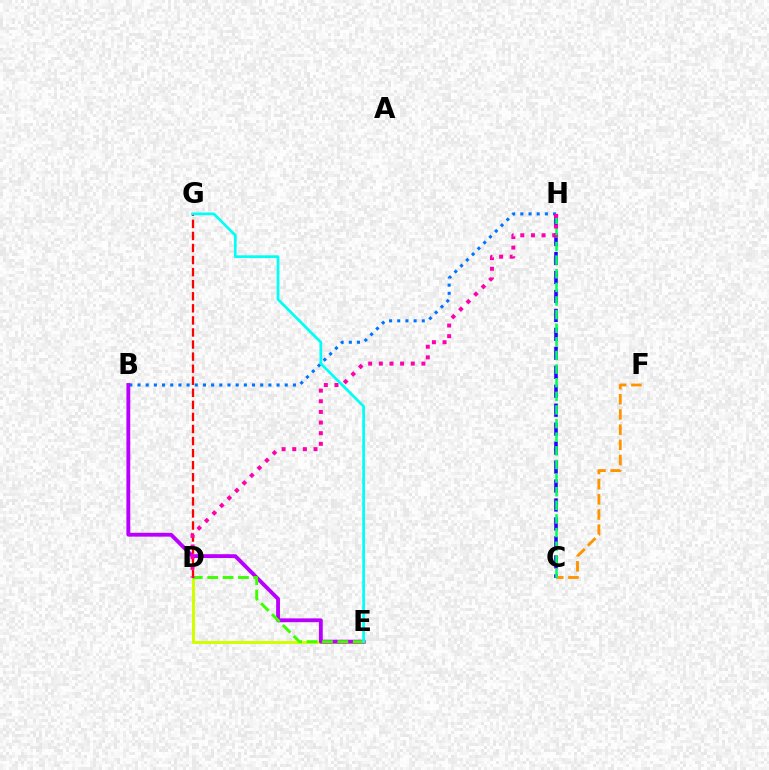{('B', 'H'): [{'color': '#0074ff', 'line_style': 'dotted', 'thickness': 2.22}], ('D', 'E'): [{'color': '#d1ff00', 'line_style': 'solid', 'thickness': 2.15}, {'color': '#3dff00', 'line_style': 'dashed', 'thickness': 2.09}], ('B', 'E'): [{'color': '#b900ff', 'line_style': 'solid', 'thickness': 2.77}], ('C', 'H'): [{'color': '#2500ff', 'line_style': 'dashed', 'thickness': 2.58}, {'color': '#00ff5c', 'line_style': 'dashed', 'thickness': 1.85}], ('C', 'F'): [{'color': '#ff9400', 'line_style': 'dashed', 'thickness': 2.06}], ('D', 'G'): [{'color': '#ff0000', 'line_style': 'dashed', 'thickness': 1.64}], ('D', 'H'): [{'color': '#ff00ac', 'line_style': 'dotted', 'thickness': 2.89}], ('E', 'G'): [{'color': '#00fff6', 'line_style': 'solid', 'thickness': 1.96}]}